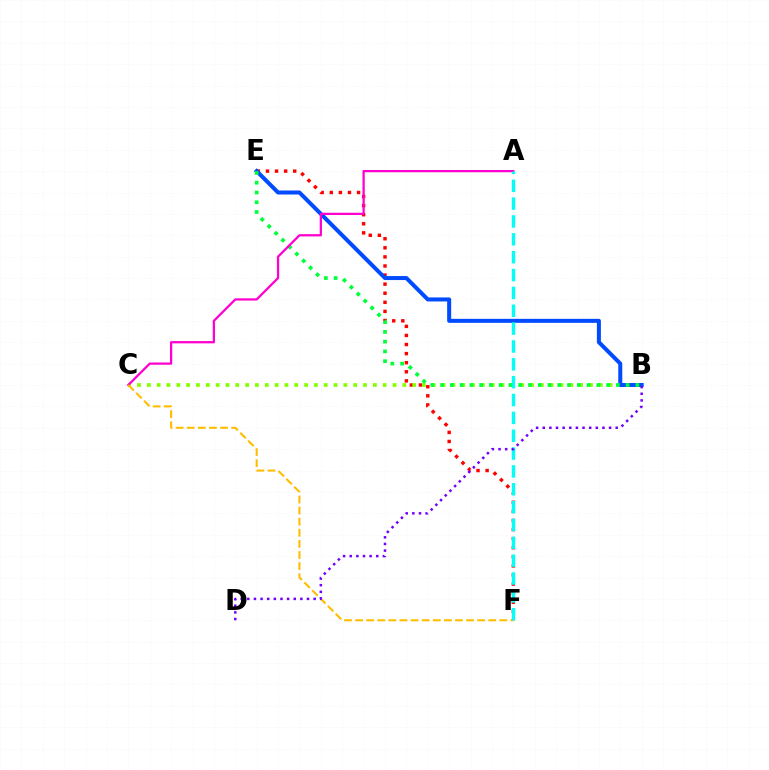{('E', 'F'): [{'color': '#ff0000', 'line_style': 'dotted', 'thickness': 2.47}], ('B', 'C'): [{'color': '#84ff00', 'line_style': 'dotted', 'thickness': 2.67}], ('B', 'E'): [{'color': '#004bff', 'line_style': 'solid', 'thickness': 2.89}, {'color': '#00ff39', 'line_style': 'dotted', 'thickness': 2.65}], ('A', 'C'): [{'color': '#ff00cf', 'line_style': 'solid', 'thickness': 1.63}], ('C', 'F'): [{'color': '#ffbd00', 'line_style': 'dashed', 'thickness': 1.51}], ('A', 'F'): [{'color': '#00fff6', 'line_style': 'dashed', 'thickness': 2.43}], ('B', 'D'): [{'color': '#7200ff', 'line_style': 'dotted', 'thickness': 1.8}]}